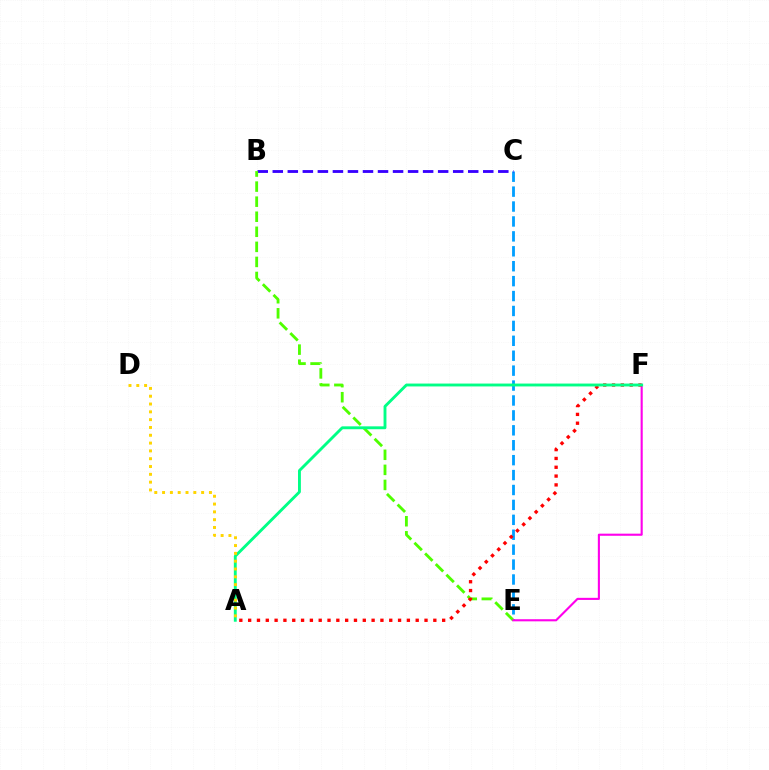{('C', 'E'): [{'color': '#009eff', 'line_style': 'dashed', 'thickness': 2.03}], ('B', 'C'): [{'color': '#3700ff', 'line_style': 'dashed', 'thickness': 2.04}], ('B', 'E'): [{'color': '#4fff00', 'line_style': 'dashed', 'thickness': 2.05}], ('E', 'F'): [{'color': '#ff00ed', 'line_style': 'solid', 'thickness': 1.52}], ('A', 'F'): [{'color': '#ff0000', 'line_style': 'dotted', 'thickness': 2.4}, {'color': '#00ff86', 'line_style': 'solid', 'thickness': 2.07}], ('A', 'D'): [{'color': '#ffd500', 'line_style': 'dotted', 'thickness': 2.12}]}